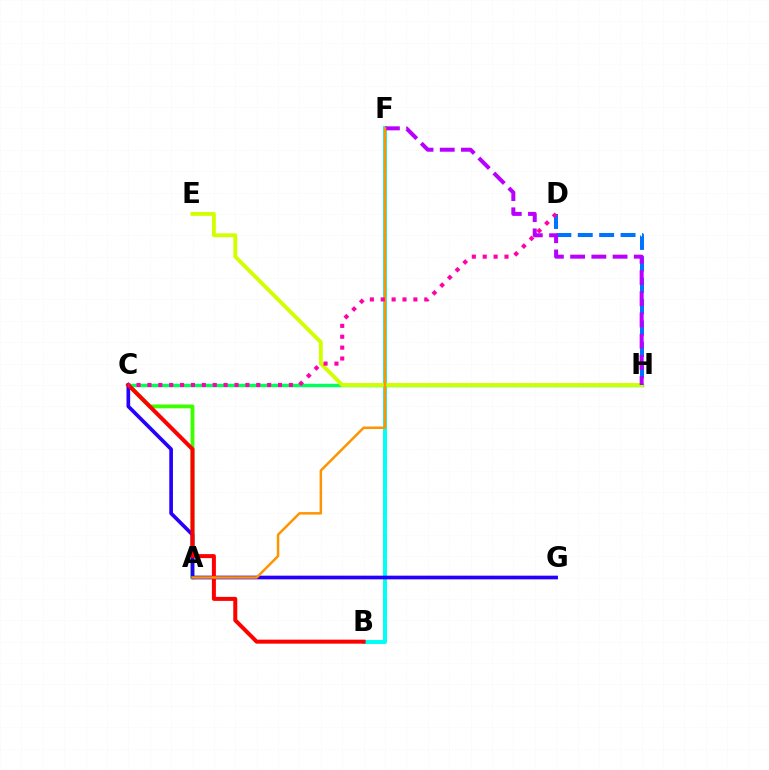{('D', 'H'): [{'color': '#0074ff', 'line_style': 'dashed', 'thickness': 2.91}], ('B', 'F'): [{'color': '#00fff6', 'line_style': 'solid', 'thickness': 2.86}], ('A', 'C'): [{'color': '#3dff00', 'line_style': 'solid', 'thickness': 2.77}], ('C', 'H'): [{'color': '#00ff5c', 'line_style': 'solid', 'thickness': 2.48}], ('E', 'H'): [{'color': '#d1ff00', 'line_style': 'solid', 'thickness': 2.8}], ('C', 'G'): [{'color': '#2500ff', 'line_style': 'solid', 'thickness': 2.64}], ('F', 'H'): [{'color': '#b900ff', 'line_style': 'dashed', 'thickness': 2.88}], ('B', 'C'): [{'color': '#ff0000', 'line_style': 'solid', 'thickness': 2.88}], ('A', 'F'): [{'color': '#ff9400', 'line_style': 'solid', 'thickness': 1.79}], ('C', 'D'): [{'color': '#ff00ac', 'line_style': 'dotted', 'thickness': 2.96}]}